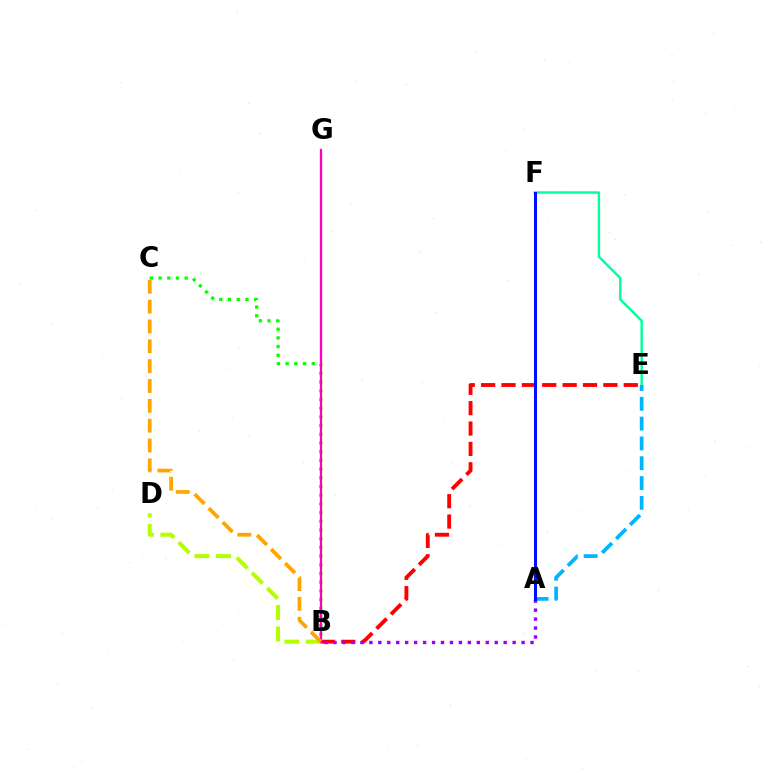{('E', 'F'): [{'color': '#00ff9d', 'line_style': 'solid', 'thickness': 1.75}], ('A', 'E'): [{'color': '#00b5ff', 'line_style': 'dashed', 'thickness': 2.69}], ('B', 'C'): [{'color': '#08ff00', 'line_style': 'dotted', 'thickness': 2.36}, {'color': '#ffa500', 'line_style': 'dashed', 'thickness': 2.7}], ('B', 'D'): [{'color': '#b3ff00', 'line_style': 'dashed', 'thickness': 2.92}], ('B', 'E'): [{'color': '#ff0000', 'line_style': 'dashed', 'thickness': 2.77}], ('A', 'B'): [{'color': '#9b00ff', 'line_style': 'dotted', 'thickness': 2.43}], ('B', 'G'): [{'color': '#ff00bd', 'line_style': 'solid', 'thickness': 1.65}], ('A', 'F'): [{'color': '#0010ff', 'line_style': 'solid', 'thickness': 2.19}]}